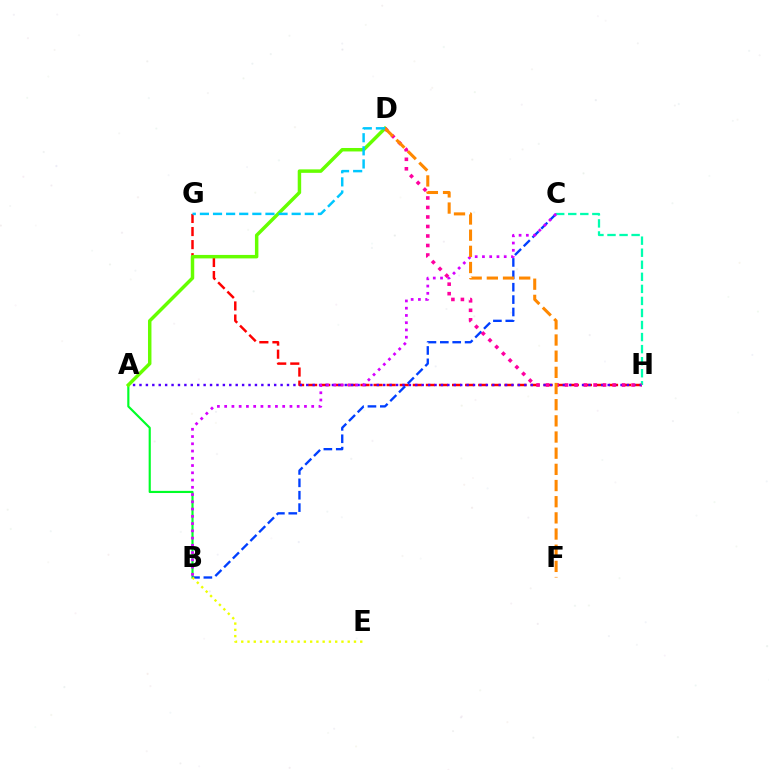{('G', 'H'): [{'color': '#ff0000', 'line_style': 'dashed', 'thickness': 1.78}], ('A', 'B'): [{'color': '#00ff27', 'line_style': 'solid', 'thickness': 1.55}], ('B', 'C'): [{'color': '#003fff', 'line_style': 'dashed', 'thickness': 1.68}, {'color': '#d600ff', 'line_style': 'dotted', 'thickness': 1.97}], ('A', 'H'): [{'color': '#4f00ff', 'line_style': 'dotted', 'thickness': 1.74}], ('C', 'H'): [{'color': '#00ffaf', 'line_style': 'dashed', 'thickness': 1.64}], ('B', 'E'): [{'color': '#eeff00', 'line_style': 'dotted', 'thickness': 1.7}], ('A', 'D'): [{'color': '#66ff00', 'line_style': 'solid', 'thickness': 2.5}], ('D', 'H'): [{'color': '#ff00a0', 'line_style': 'dotted', 'thickness': 2.58}], ('D', 'F'): [{'color': '#ff8800', 'line_style': 'dashed', 'thickness': 2.2}], ('D', 'G'): [{'color': '#00c7ff', 'line_style': 'dashed', 'thickness': 1.78}]}